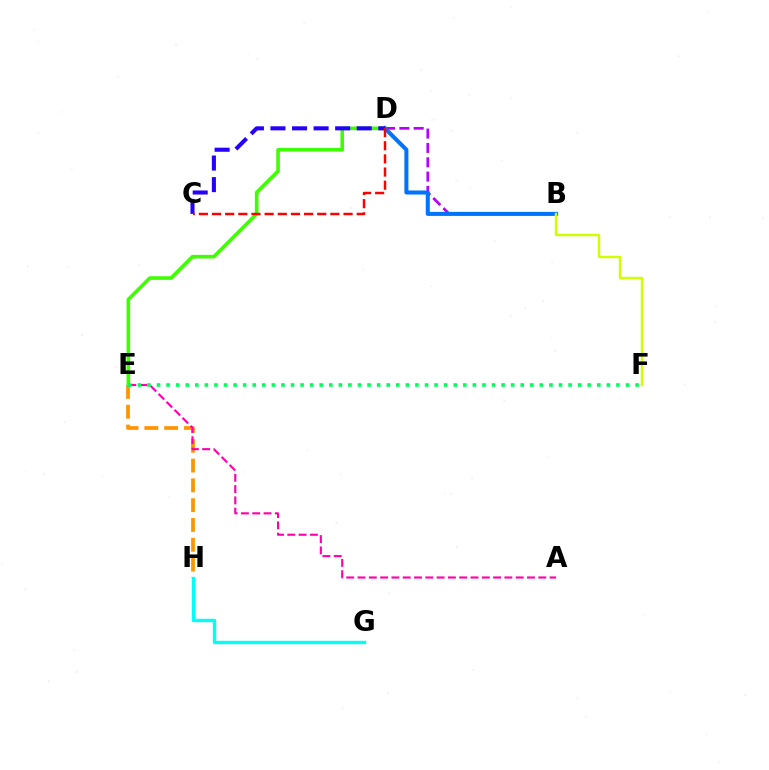{('D', 'E'): [{'color': '#3dff00', 'line_style': 'solid', 'thickness': 2.58}], ('E', 'H'): [{'color': '#ff9400', 'line_style': 'dashed', 'thickness': 2.69}], ('B', 'D'): [{'color': '#b900ff', 'line_style': 'dashed', 'thickness': 1.95}, {'color': '#0074ff', 'line_style': 'solid', 'thickness': 2.91}], ('A', 'E'): [{'color': '#ff00ac', 'line_style': 'dashed', 'thickness': 1.53}], ('E', 'F'): [{'color': '#00ff5c', 'line_style': 'dotted', 'thickness': 2.6}], ('C', 'D'): [{'color': '#2500ff', 'line_style': 'dashed', 'thickness': 2.93}, {'color': '#ff0000', 'line_style': 'dashed', 'thickness': 1.79}], ('G', 'H'): [{'color': '#00fff6', 'line_style': 'solid', 'thickness': 2.43}], ('B', 'F'): [{'color': '#d1ff00', 'line_style': 'solid', 'thickness': 1.75}]}